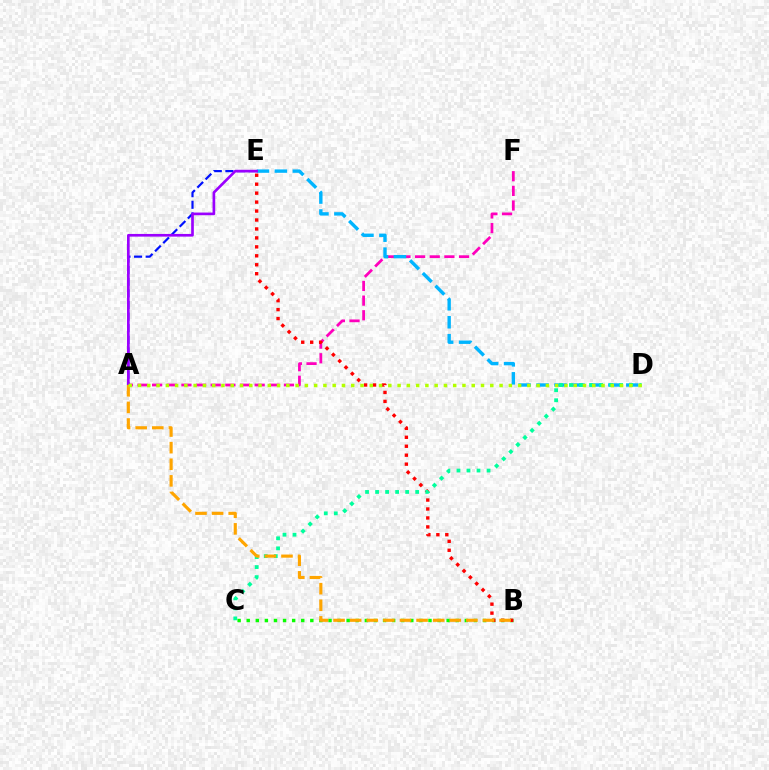{('B', 'C'): [{'color': '#08ff00', 'line_style': 'dotted', 'thickness': 2.47}], ('A', 'F'): [{'color': '#ff00bd', 'line_style': 'dashed', 'thickness': 1.99}], ('A', 'E'): [{'color': '#0010ff', 'line_style': 'dashed', 'thickness': 1.58}, {'color': '#9b00ff', 'line_style': 'solid', 'thickness': 1.92}], ('D', 'E'): [{'color': '#00b5ff', 'line_style': 'dashed', 'thickness': 2.44}], ('B', 'E'): [{'color': '#ff0000', 'line_style': 'dotted', 'thickness': 2.43}], ('C', 'D'): [{'color': '#00ff9d', 'line_style': 'dotted', 'thickness': 2.72}], ('A', 'B'): [{'color': '#ffa500', 'line_style': 'dashed', 'thickness': 2.26}], ('A', 'D'): [{'color': '#b3ff00', 'line_style': 'dotted', 'thickness': 2.52}]}